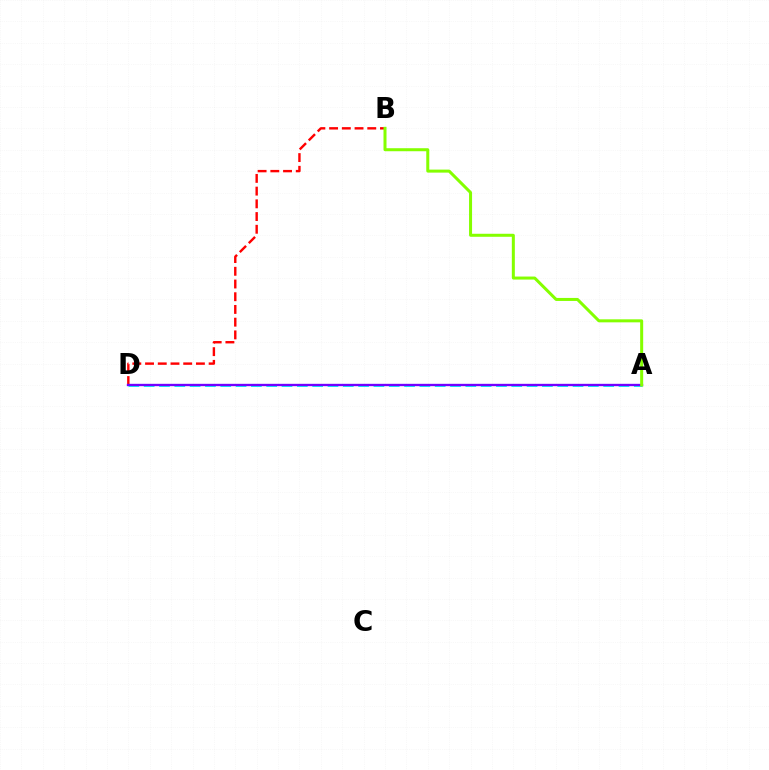{('B', 'D'): [{'color': '#ff0000', 'line_style': 'dashed', 'thickness': 1.73}], ('A', 'D'): [{'color': '#00fff6', 'line_style': 'dashed', 'thickness': 2.08}, {'color': '#7200ff', 'line_style': 'solid', 'thickness': 1.69}], ('A', 'B'): [{'color': '#84ff00', 'line_style': 'solid', 'thickness': 2.17}]}